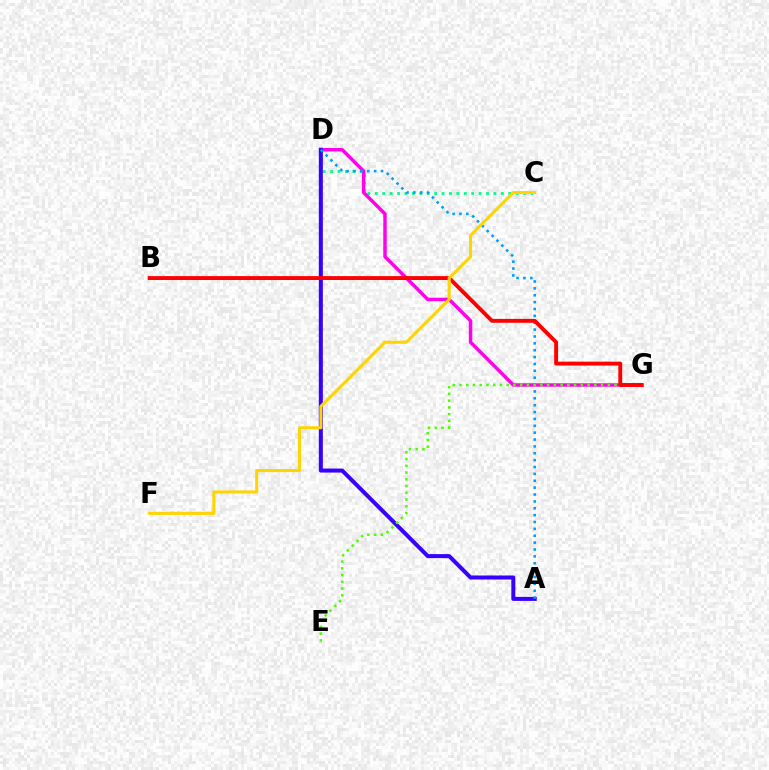{('C', 'D'): [{'color': '#00ff86', 'line_style': 'dotted', 'thickness': 2.01}], ('D', 'G'): [{'color': '#ff00ed', 'line_style': 'solid', 'thickness': 2.48}], ('A', 'D'): [{'color': '#3700ff', 'line_style': 'solid', 'thickness': 2.9}, {'color': '#009eff', 'line_style': 'dotted', 'thickness': 1.87}], ('E', 'G'): [{'color': '#4fff00', 'line_style': 'dotted', 'thickness': 1.83}], ('B', 'G'): [{'color': '#ff0000', 'line_style': 'solid', 'thickness': 2.8}], ('C', 'F'): [{'color': '#ffd500', 'line_style': 'solid', 'thickness': 2.21}]}